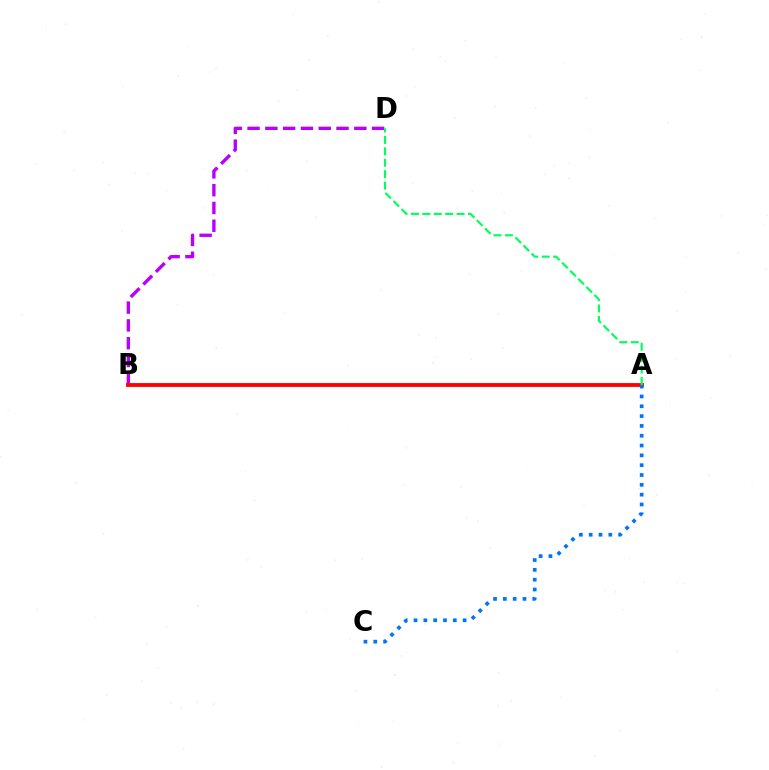{('B', 'D'): [{'color': '#b900ff', 'line_style': 'dashed', 'thickness': 2.42}], ('A', 'B'): [{'color': '#d1ff00', 'line_style': 'dotted', 'thickness': 1.69}, {'color': '#ff0000', 'line_style': 'solid', 'thickness': 2.76}], ('A', 'C'): [{'color': '#0074ff', 'line_style': 'dotted', 'thickness': 2.67}], ('A', 'D'): [{'color': '#00ff5c', 'line_style': 'dashed', 'thickness': 1.55}]}